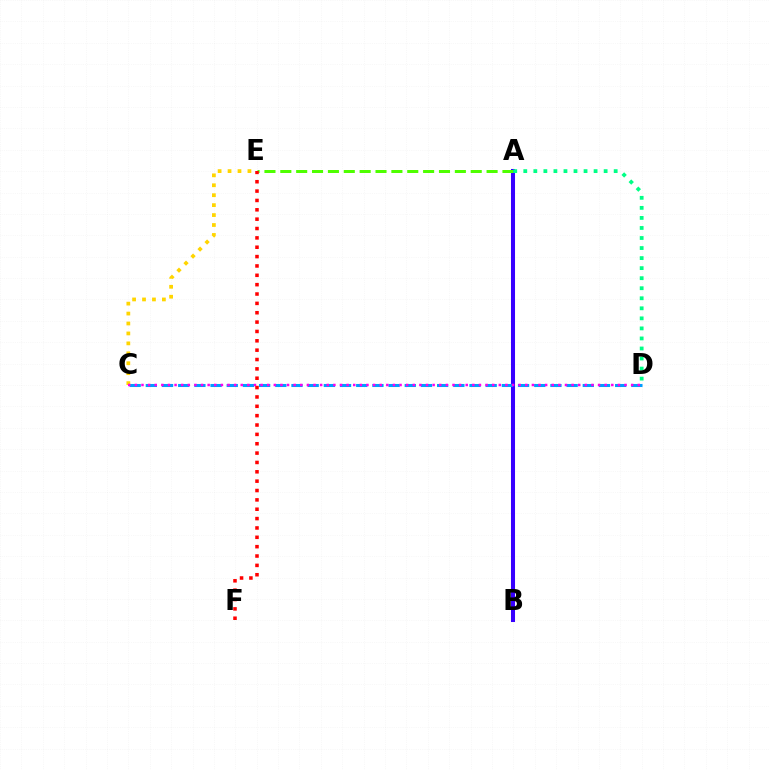{('A', 'B'): [{'color': '#3700ff', 'line_style': 'solid', 'thickness': 2.91}], ('C', 'D'): [{'color': '#009eff', 'line_style': 'dashed', 'thickness': 2.2}, {'color': '#ff00ed', 'line_style': 'dotted', 'thickness': 1.8}], ('A', 'E'): [{'color': '#4fff00', 'line_style': 'dashed', 'thickness': 2.16}], ('C', 'E'): [{'color': '#ffd500', 'line_style': 'dotted', 'thickness': 2.7}], ('A', 'D'): [{'color': '#00ff86', 'line_style': 'dotted', 'thickness': 2.73}], ('E', 'F'): [{'color': '#ff0000', 'line_style': 'dotted', 'thickness': 2.54}]}